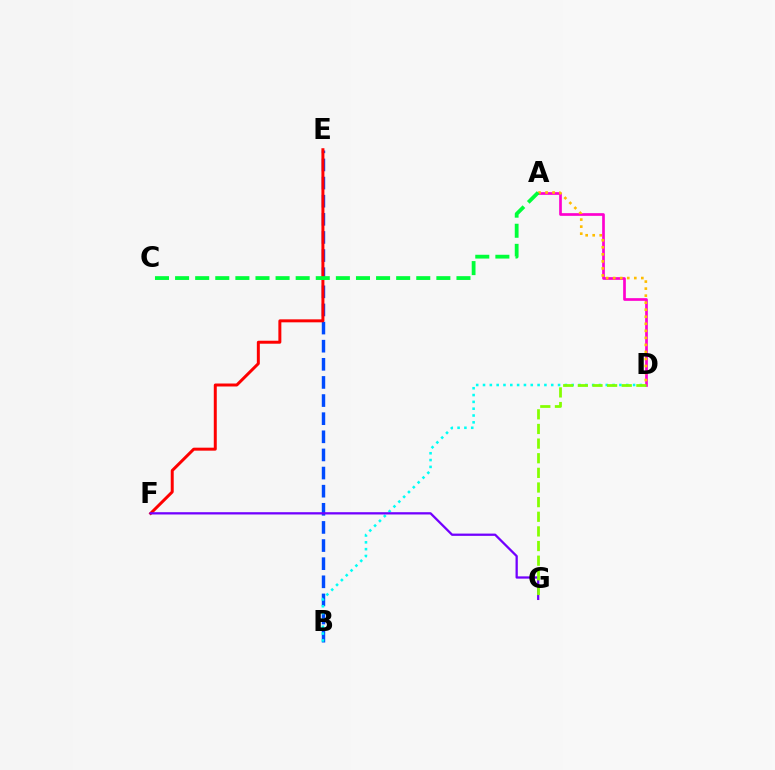{('B', 'E'): [{'color': '#004bff', 'line_style': 'dashed', 'thickness': 2.46}], ('A', 'D'): [{'color': '#ff00cf', 'line_style': 'solid', 'thickness': 1.94}, {'color': '#ffbd00', 'line_style': 'dotted', 'thickness': 1.91}], ('E', 'F'): [{'color': '#ff0000', 'line_style': 'solid', 'thickness': 2.14}], ('A', 'C'): [{'color': '#00ff39', 'line_style': 'dashed', 'thickness': 2.73}], ('B', 'D'): [{'color': '#00fff6', 'line_style': 'dotted', 'thickness': 1.85}], ('F', 'G'): [{'color': '#7200ff', 'line_style': 'solid', 'thickness': 1.64}], ('D', 'G'): [{'color': '#84ff00', 'line_style': 'dashed', 'thickness': 1.99}]}